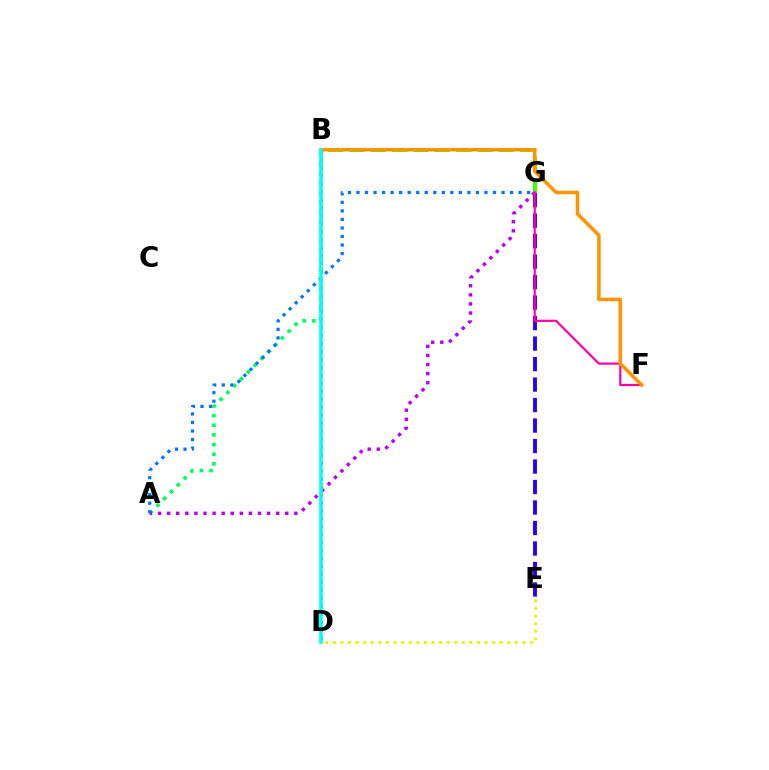{('E', 'G'): [{'color': '#2500ff', 'line_style': 'dashed', 'thickness': 2.78}], ('A', 'B'): [{'color': '#00ff5c', 'line_style': 'dotted', 'thickness': 2.62}], ('B', 'G'): [{'color': '#3dff00', 'line_style': 'dashed', 'thickness': 2.9}], ('B', 'D'): [{'color': '#ff0000', 'line_style': 'dotted', 'thickness': 2.17}, {'color': '#00fff6', 'line_style': 'solid', 'thickness': 2.59}], ('A', 'G'): [{'color': '#b900ff', 'line_style': 'dotted', 'thickness': 2.47}, {'color': '#0074ff', 'line_style': 'dotted', 'thickness': 2.32}], ('D', 'E'): [{'color': '#d1ff00', 'line_style': 'dotted', 'thickness': 2.06}], ('F', 'G'): [{'color': '#ff00ac', 'line_style': 'solid', 'thickness': 1.58}], ('B', 'F'): [{'color': '#ff9400', 'line_style': 'solid', 'thickness': 2.54}]}